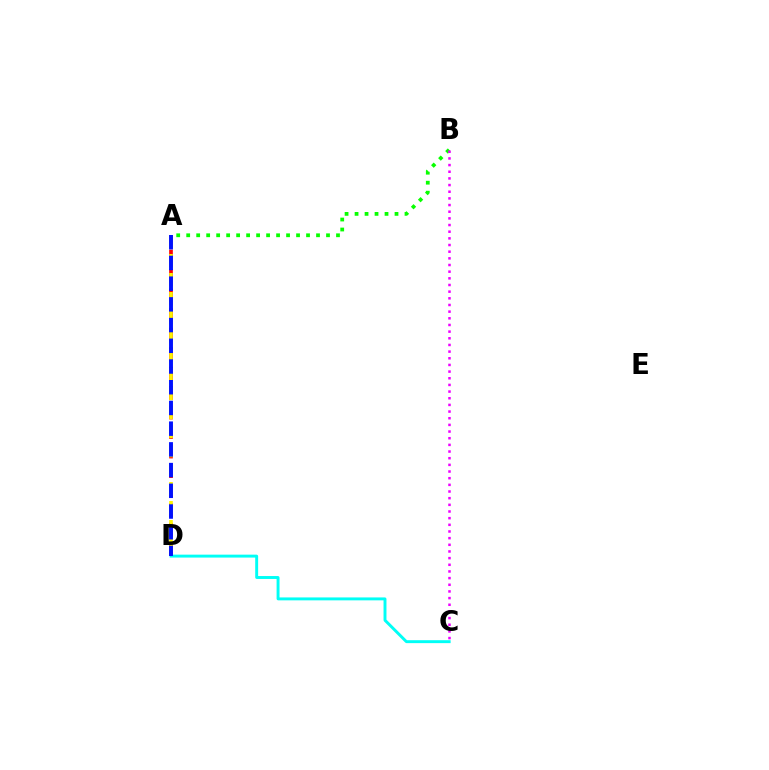{('A', 'B'): [{'color': '#08ff00', 'line_style': 'dotted', 'thickness': 2.71}], ('A', 'D'): [{'color': '#ff0000', 'line_style': 'dashed', 'thickness': 2.65}, {'color': '#fcf500', 'line_style': 'dashed', 'thickness': 2.58}, {'color': '#0010ff', 'line_style': 'dashed', 'thickness': 2.81}], ('C', 'D'): [{'color': '#00fff6', 'line_style': 'solid', 'thickness': 2.11}], ('B', 'C'): [{'color': '#ee00ff', 'line_style': 'dotted', 'thickness': 1.81}]}